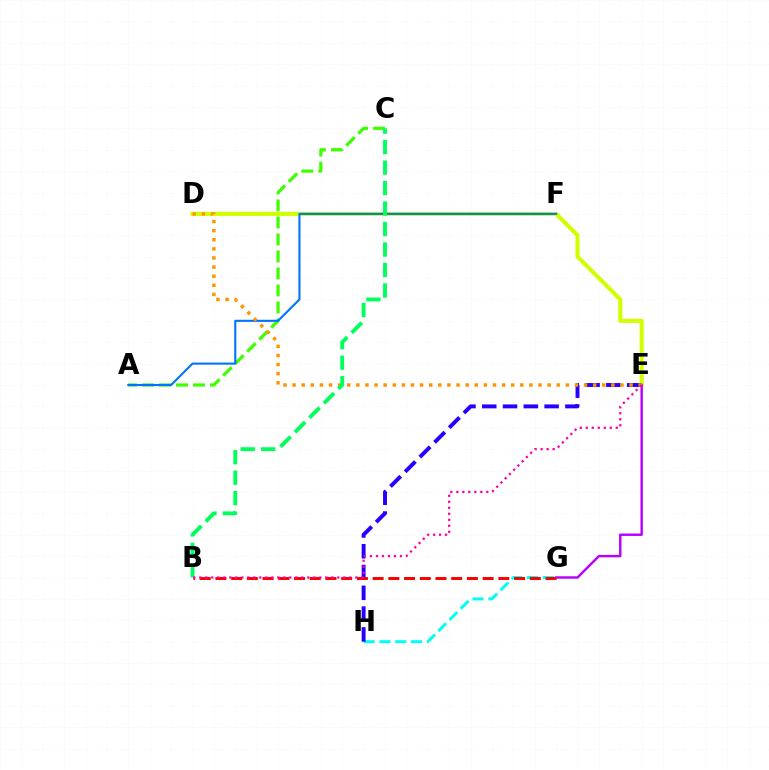{('A', 'C'): [{'color': '#3dff00', 'line_style': 'dashed', 'thickness': 2.31}], ('G', 'H'): [{'color': '#00fff6', 'line_style': 'dashed', 'thickness': 2.15}], ('D', 'E'): [{'color': '#d1ff00', 'line_style': 'solid', 'thickness': 2.94}, {'color': '#ff9400', 'line_style': 'dotted', 'thickness': 2.47}], ('E', 'H'): [{'color': '#2500ff', 'line_style': 'dashed', 'thickness': 2.82}], ('E', 'G'): [{'color': '#b900ff', 'line_style': 'solid', 'thickness': 1.75}], ('A', 'F'): [{'color': '#0074ff', 'line_style': 'solid', 'thickness': 1.52}], ('B', 'G'): [{'color': '#ff0000', 'line_style': 'dashed', 'thickness': 2.14}], ('B', 'C'): [{'color': '#00ff5c', 'line_style': 'dashed', 'thickness': 2.78}], ('B', 'E'): [{'color': '#ff00ac', 'line_style': 'dotted', 'thickness': 1.63}]}